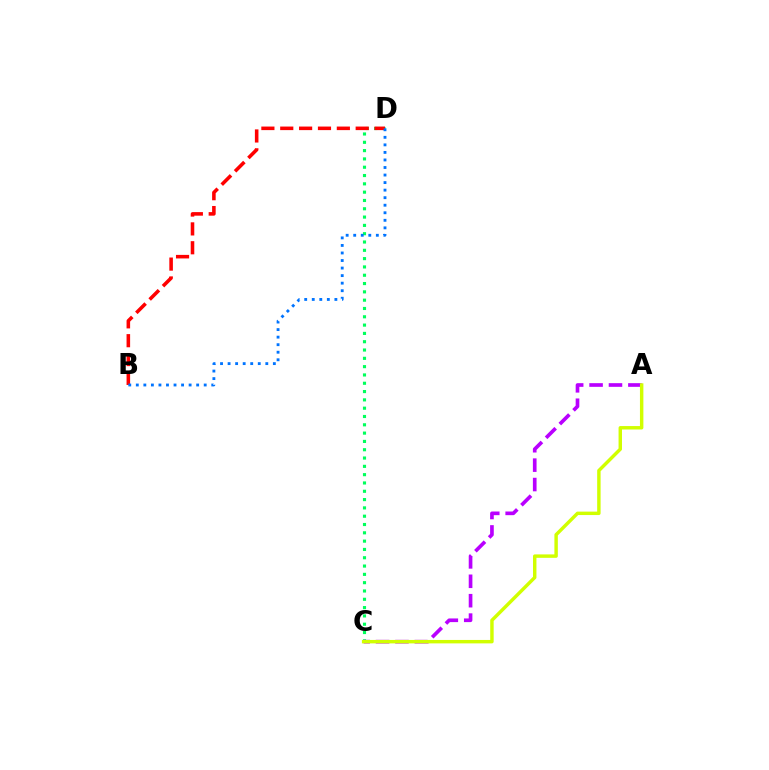{('C', 'D'): [{'color': '#00ff5c', 'line_style': 'dotted', 'thickness': 2.26}], ('A', 'C'): [{'color': '#b900ff', 'line_style': 'dashed', 'thickness': 2.64}, {'color': '#d1ff00', 'line_style': 'solid', 'thickness': 2.47}], ('B', 'D'): [{'color': '#ff0000', 'line_style': 'dashed', 'thickness': 2.56}, {'color': '#0074ff', 'line_style': 'dotted', 'thickness': 2.05}]}